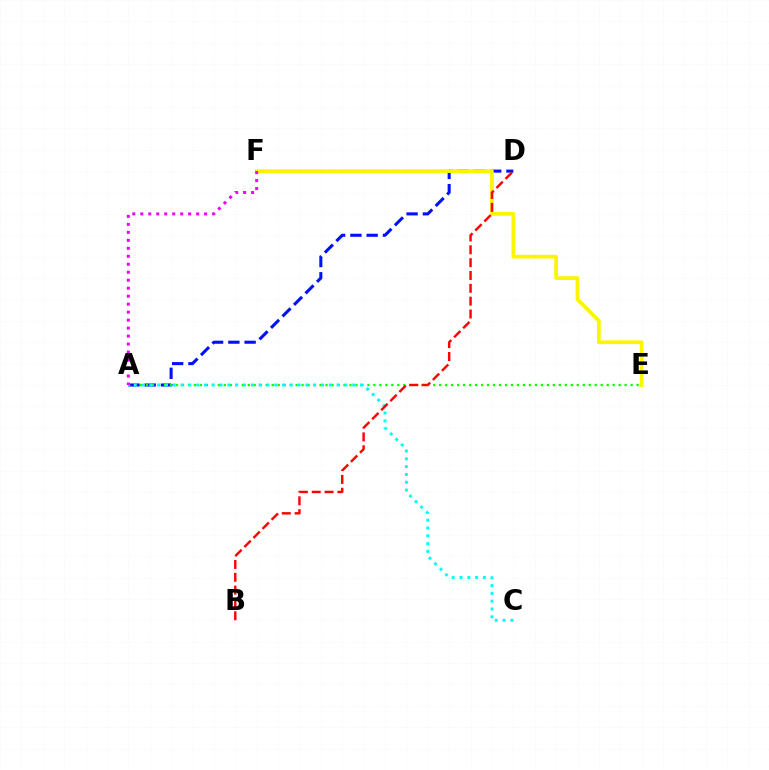{('A', 'D'): [{'color': '#0010ff', 'line_style': 'dashed', 'thickness': 2.21}], ('A', 'E'): [{'color': '#08ff00', 'line_style': 'dotted', 'thickness': 1.63}], ('E', 'F'): [{'color': '#fcf500', 'line_style': 'solid', 'thickness': 2.67}], ('A', 'C'): [{'color': '#00fff6', 'line_style': 'dotted', 'thickness': 2.12}], ('A', 'F'): [{'color': '#ee00ff', 'line_style': 'dotted', 'thickness': 2.17}], ('B', 'D'): [{'color': '#ff0000', 'line_style': 'dashed', 'thickness': 1.74}]}